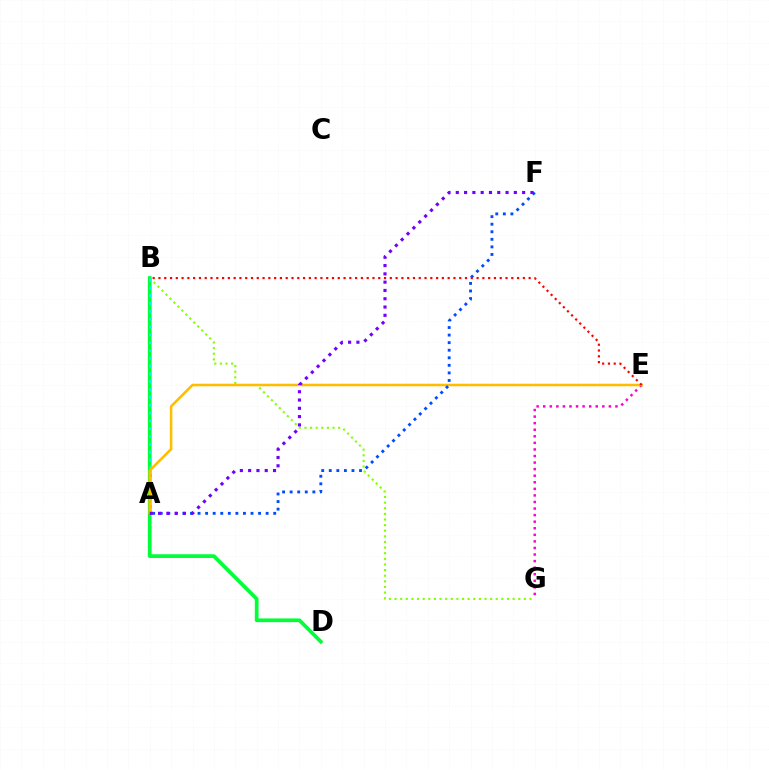{('B', 'G'): [{'color': '#84ff00', 'line_style': 'dotted', 'thickness': 1.53}], ('B', 'D'): [{'color': '#00ff39', 'line_style': 'solid', 'thickness': 2.68}], ('E', 'G'): [{'color': '#ff00cf', 'line_style': 'dotted', 'thickness': 1.78}], ('A', 'B'): [{'color': '#00fff6', 'line_style': 'dotted', 'thickness': 2.13}], ('A', 'E'): [{'color': '#ffbd00', 'line_style': 'solid', 'thickness': 1.83}], ('A', 'F'): [{'color': '#004bff', 'line_style': 'dotted', 'thickness': 2.06}, {'color': '#7200ff', 'line_style': 'dotted', 'thickness': 2.25}], ('B', 'E'): [{'color': '#ff0000', 'line_style': 'dotted', 'thickness': 1.57}]}